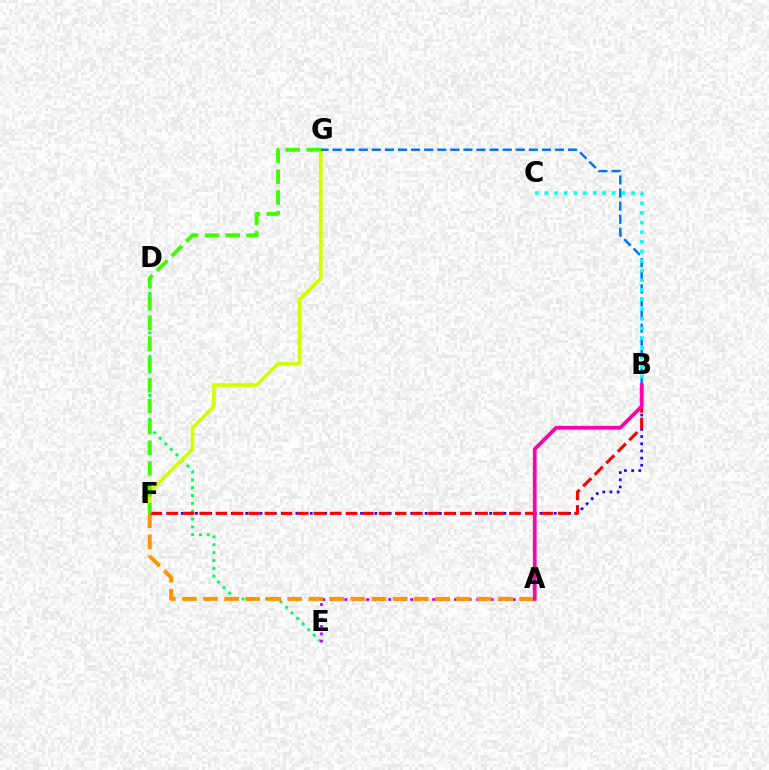{('D', 'E'): [{'color': '#00ff5c', 'line_style': 'dotted', 'thickness': 2.13}], ('A', 'E'): [{'color': '#b900ff', 'line_style': 'dotted', 'thickness': 1.99}], ('B', 'F'): [{'color': '#2500ff', 'line_style': 'dotted', 'thickness': 1.95}, {'color': '#ff0000', 'line_style': 'dashed', 'thickness': 2.21}], ('F', 'G'): [{'color': '#d1ff00', 'line_style': 'solid', 'thickness': 2.6}, {'color': '#3dff00', 'line_style': 'dashed', 'thickness': 2.83}], ('A', 'F'): [{'color': '#ff9400', 'line_style': 'dashed', 'thickness': 2.86}], ('B', 'G'): [{'color': '#0074ff', 'line_style': 'dashed', 'thickness': 1.78}], ('B', 'C'): [{'color': '#00fff6', 'line_style': 'dotted', 'thickness': 2.61}], ('A', 'B'): [{'color': '#ff00ac', 'line_style': 'solid', 'thickness': 2.7}]}